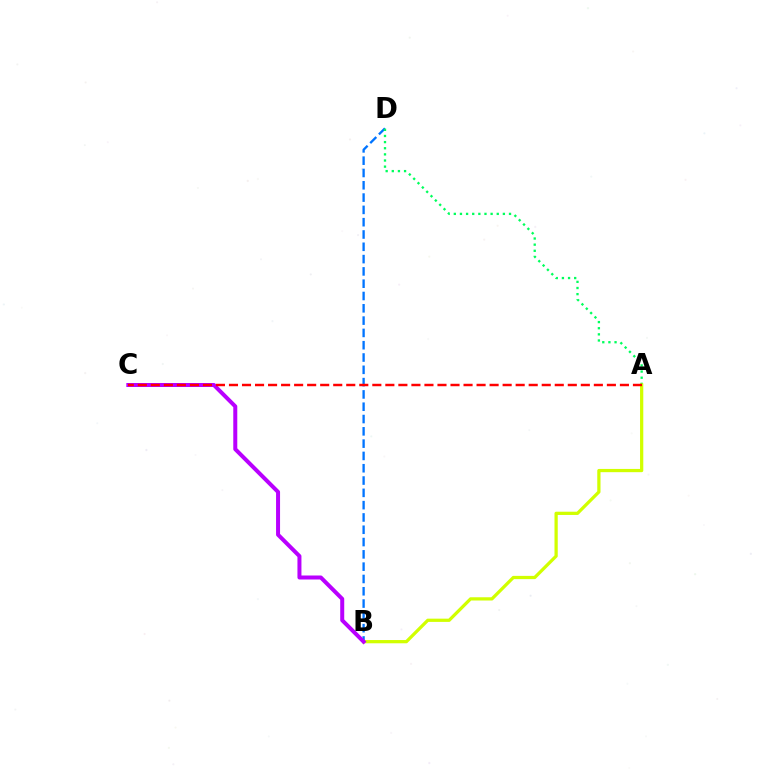{('B', 'D'): [{'color': '#0074ff', 'line_style': 'dashed', 'thickness': 1.67}], ('A', 'D'): [{'color': '#00ff5c', 'line_style': 'dotted', 'thickness': 1.67}], ('A', 'B'): [{'color': '#d1ff00', 'line_style': 'solid', 'thickness': 2.34}], ('B', 'C'): [{'color': '#b900ff', 'line_style': 'solid', 'thickness': 2.88}], ('A', 'C'): [{'color': '#ff0000', 'line_style': 'dashed', 'thickness': 1.77}]}